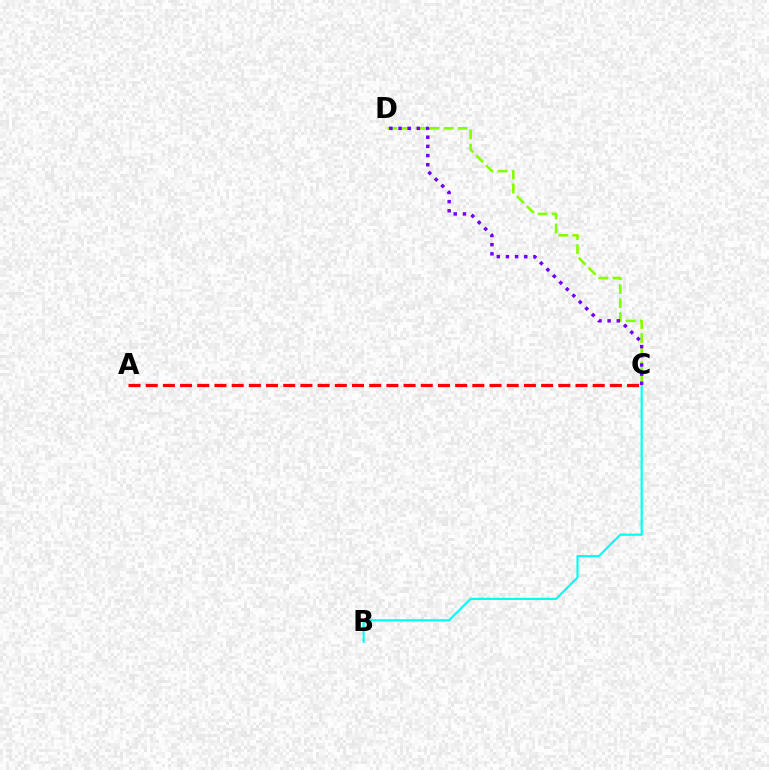{('B', 'C'): [{'color': '#00fff6', 'line_style': 'solid', 'thickness': 1.56}], ('C', 'D'): [{'color': '#84ff00', 'line_style': 'dashed', 'thickness': 1.91}, {'color': '#7200ff', 'line_style': 'dotted', 'thickness': 2.49}], ('A', 'C'): [{'color': '#ff0000', 'line_style': 'dashed', 'thickness': 2.34}]}